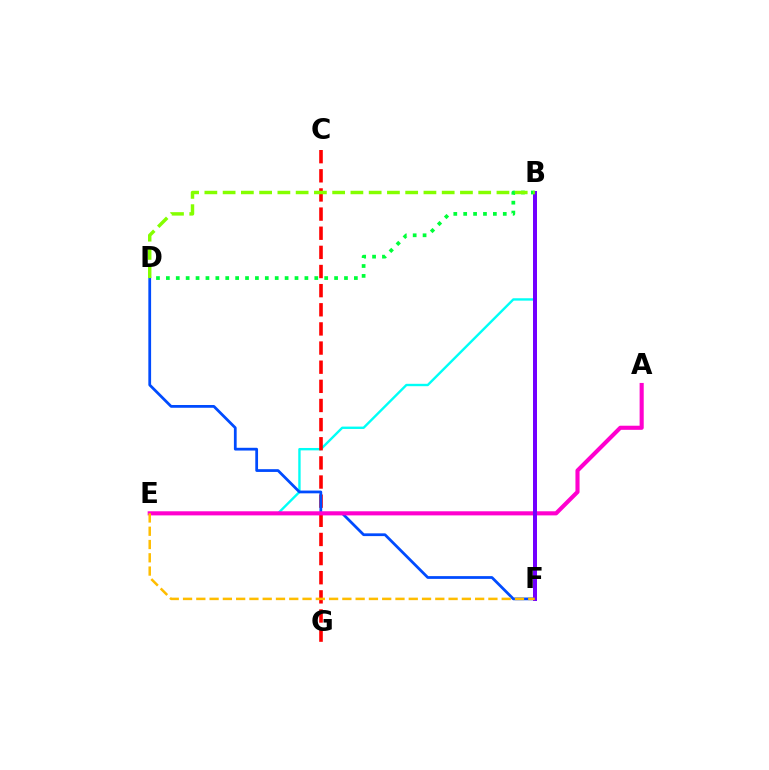{('B', 'E'): [{'color': '#00fff6', 'line_style': 'solid', 'thickness': 1.71}], ('C', 'G'): [{'color': '#ff0000', 'line_style': 'dashed', 'thickness': 2.6}], ('D', 'F'): [{'color': '#004bff', 'line_style': 'solid', 'thickness': 1.99}], ('A', 'E'): [{'color': '#ff00cf', 'line_style': 'solid', 'thickness': 2.96}], ('B', 'F'): [{'color': '#7200ff', 'line_style': 'solid', 'thickness': 2.87}], ('B', 'D'): [{'color': '#00ff39', 'line_style': 'dotted', 'thickness': 2.69}, {'color': '#84ff00', 'line_style': 'dashed', 'thickness': 2.48}], ('E', 'F'): [{'color': '#ffbd00', 'line_style': 'dashed', 'thickness': 1.8}]}